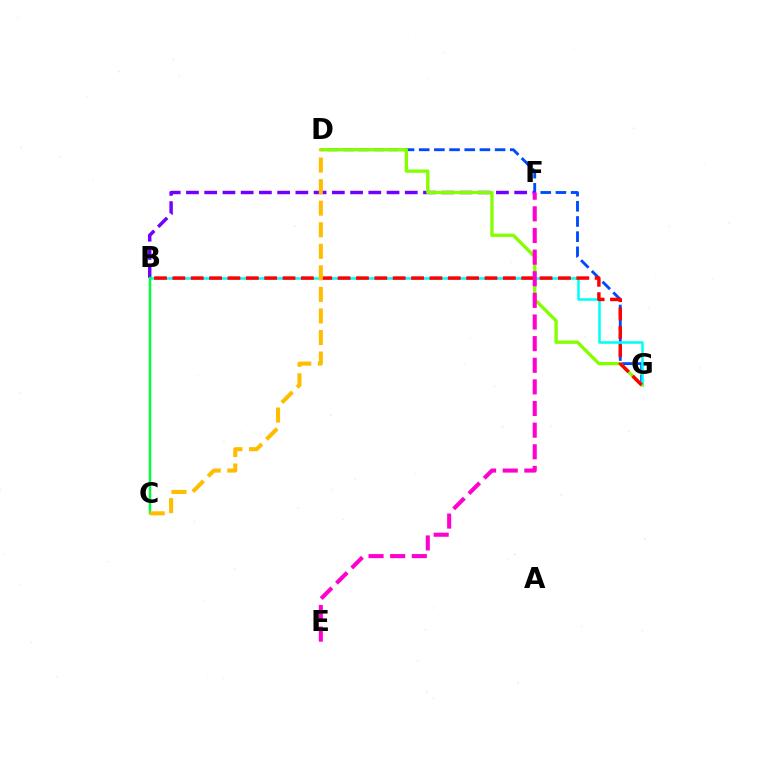{('D', 'G'): [{'color': '#004bff', 'line_style': 'dashed', 'thickness': 2.06}, {'color': '#84ff00', 'line_style': 'solid', 'thickness': 2.39}], ('B', 'F'): [{'color': '#7200ff', 'line_style': 'dashed', 'thickness': 2.48}], ('B', 'G'): [{'color': '#00fff6', 'line_style': 'solid', 'thickness': 1.84}, {'color': '#ff0000', 'line_style': 'dashed', 'thickness': 2.49}], ('B', 'C'): [{'color': '#00ff39', 'line_style': 'solid', 'thickness': 1.79}], ('C', 'D'): [{'color': '#ffbd00', 'line_style': 'dashed', 'thickness': 2.93}], ('E', 'F'): [{'color': '#ff00cf', 'line_style': 'dashed', 'thickness': 2.94}]}